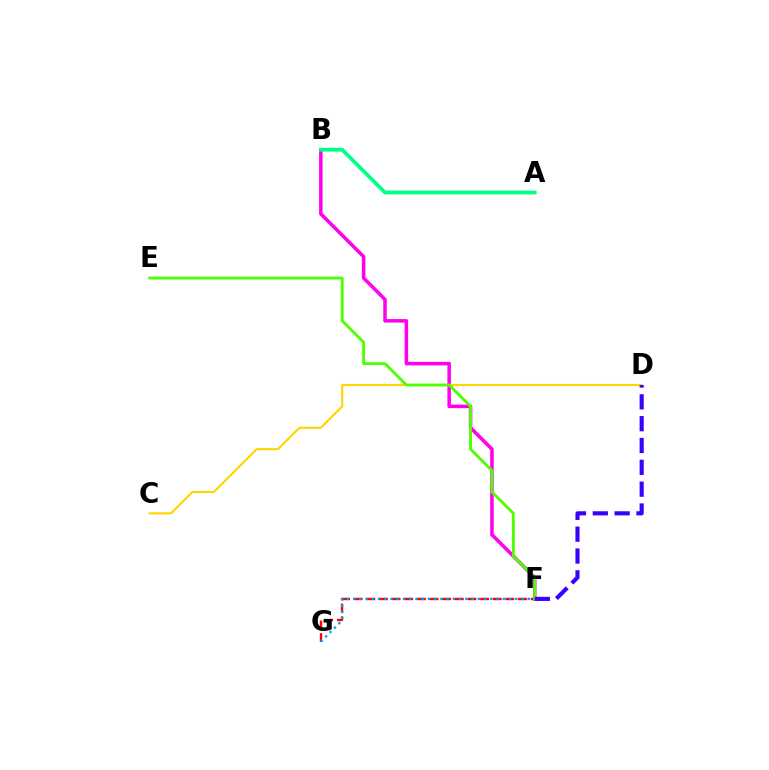{('F', 'G'): [{'color': '#ff0000', 'line_style': 'dashed', 'thickness': 1.72}, {'color': '#009eff', 'line_style': 'dotted', 'thickness': 1.69}], ('B', 'F'): [{'color': '#ff00ed', 'line_style': 'solid', 'thickness': 2.53}], ('C', 'D'): [{'color': '#ffd500', 'line_style': 'solid', 'thickness': 1.52}], ('E', 'F'): [{'color': '#4fff00', 'line_style': 'solid', 'thickness': 2.05}], ('D', 'F'): [{'color': '#3700ff', 'line_style': 'dashed', 'thickness': 2.97}], ('A', 'B'): [{'color': '#00ff86', 'line_style': 'solid', 'thickness': 2.72}]}